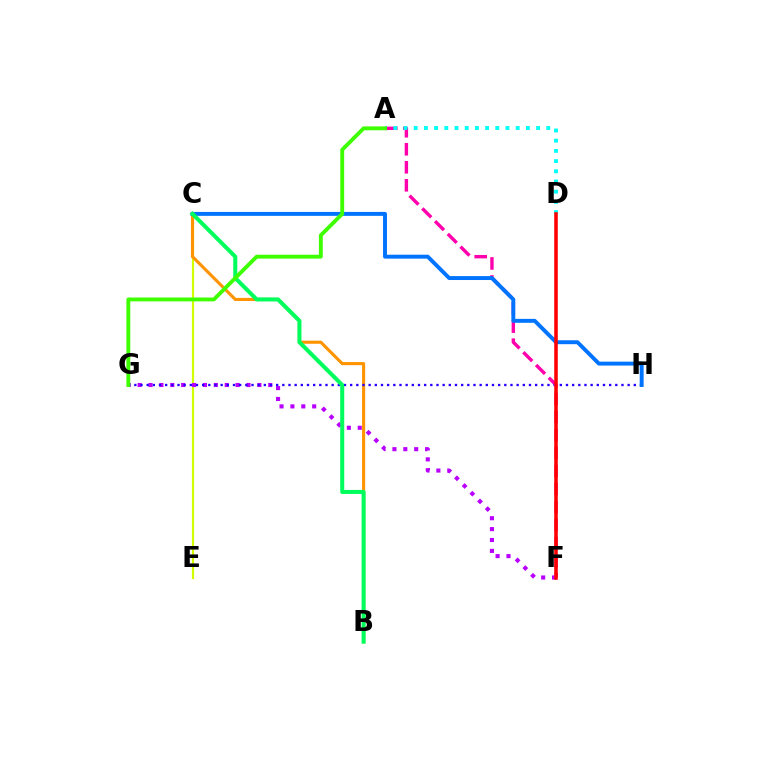{('A', 'F'): [{'color': '#ff00ac', 'line_style': 'dashed', 'thickness': 2.45}], ('C', 'E'): [{'color': '#d1ff00', 'line_style': 'solid', 'thickness': 1.58}], ('B', 'C'): [{'color': '#ff9400', 'line_style': 'solid', 'thickness': 2.24}, {'color': '#00ff5c', 'line_style': 'solid', 'thickness': 2.9}], ('F', 'G'): [{'color': '#b900ff', 'line_style': 'dotted', 'thickness': 2.96}], ('A', 'D'): [{'color': '#00fff6', 'line_style': 'dotted', 'thickness': 2.77}], ('G', 'H'): [{'color': '#2500ff', 'line_style': 'dotted', 'thickness': 1.68}], ('C', 'H'): [{'color': '#0074ff', 'line_style': 'solid', 'thickness': 2.82}], ('D', 'F'): [{'color': '#ff0000', 'line_style': 'solid', 'thickness': 2.56}], ('A', 'G'): [{'color': '#3dff00', 'line_style': 'solid', 'thickness': 2.78}]}